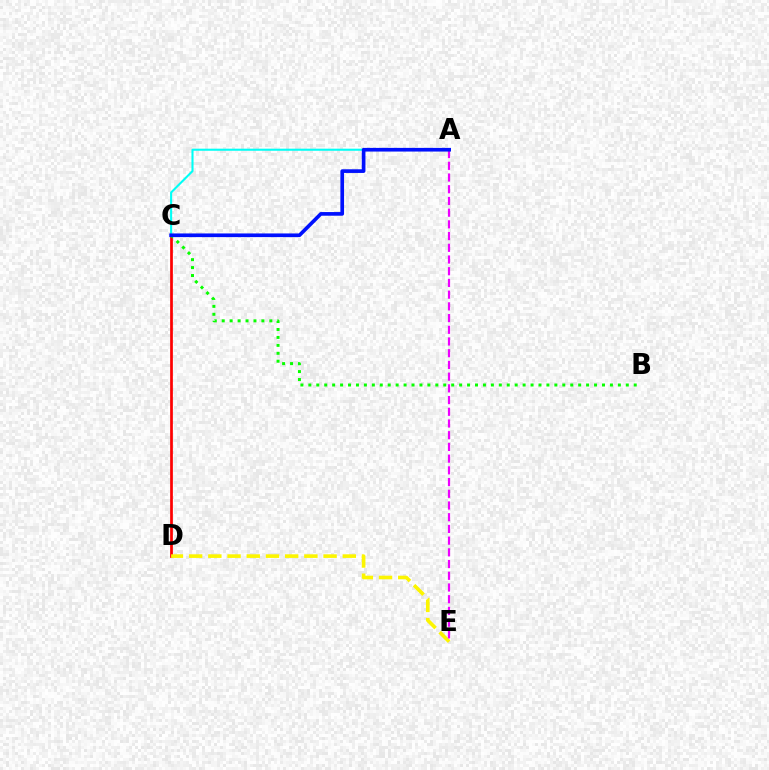{('C', 'D'): [{'color': '#ff0000', 'line_style': 'solid', 'thickness': 1.96}], ('B', 'C'): [{'color': '#08ff00', 'line_style': 'dotted', 'thickness': 2.16}], ('A', 'C'): [{'color': '#00fff6', 'line_style': 'solid', 'thickness': 1.5}, {'color': '#0010ff', 'line_style': 'solid', 'thickness': 2.64}], ('D', 'E'): [{'color': '#fcf500', 'line_style': 'dashed', 'thickness': 2.61}], ('A', 'E'): [{'color': '#ee00ff', 'line_style': 'dashed', 'thickness': 1.59}]}